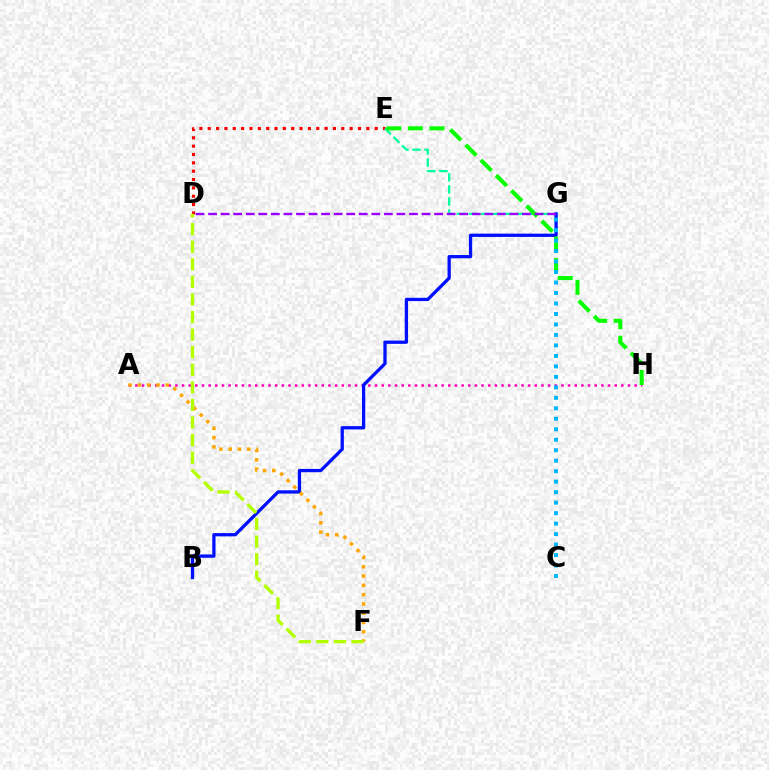{('A', 'H'): [{'color': '#ff00bd', 'line_style': 'dotted', 'thickness': 1.81}], ('D', 'E'): [{'color': '#ff0000', 'line_style': 'dotted', 'thickness': 2.27}], ('B', 'G'): [{'color': '#0010ff', 'line_style': 'solid', 'thickness': 2.37}], ('E', 'G'): [{'color': '#00ff9d', 'line_style': 'dashed', 'thickness': 1.64}], ('E', 'H'): [{'color': '#08ff00', 'line_style': 'dashed', 'thickness': 2.93}], ('A', 'F'): [{'color': '#ffa500', 'line_style': 'dotted', 'thickness': 2.52}], ('D', 'G'): [{'color': '#9b00ff', 'line_style': 'dashed', 'thickness': 1.71}], ('C', 'G'): [{'color': '#00b5ff', 'line_style': 'dotted', 'thickness': 2.85}], ('D', 'F'): [{'color': '#b3ff00', 'line_style': 'dashed', 'thickness': 2.39}]}